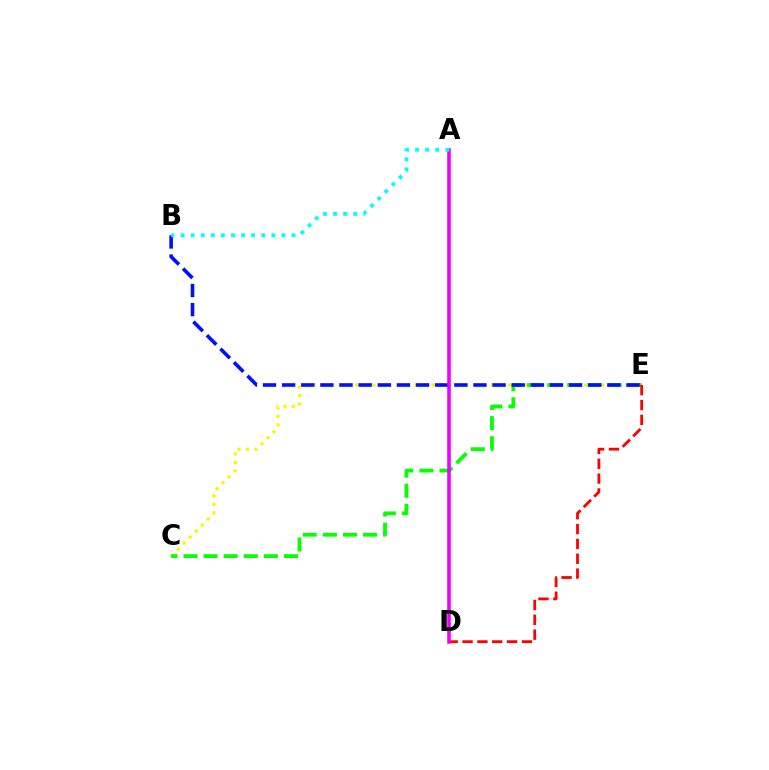{('C', 'E'): [{'color': '#fcf500', 'line_style': 'dotted', 'thickness': 2.3}, {'color': '#08ff00', 'line_style': 'dashed', 'thickness': 2.73}], ('B', 'E'): [{'color': '#0010ff', 'line_style': 'dashed', 'thickness': 2.6}], ('D', 'E'): [{'color': '#ff0000', 'line_style': 'dashed', 'thickness': 2.02}], ('A', 'D'): [{'color': '#ee00ff', 'line_style': 'solid', 'thickness': 2.56}], ('A', 'B'): [{'color': '#00fff6', 'line_style': 'dotted', 'thickness': 2.74}]}